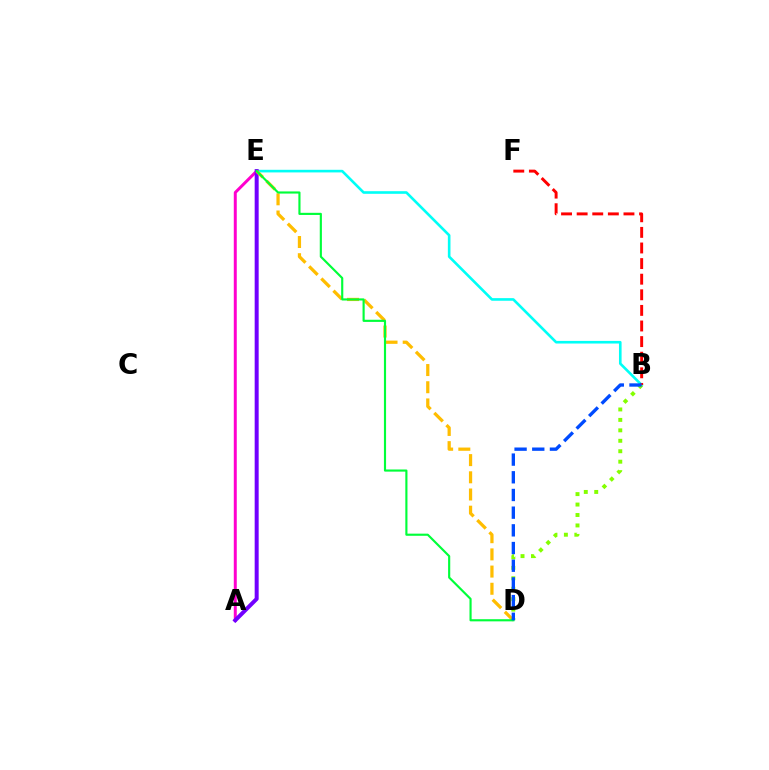{('B', 'E'): [{'color': '#00fff6', 'line_style': 'solid', 'thickness': 1.89}], ('A', 'E'): [{'color': '#ff00cf', 'line_style': 'solid', 'thickness': 2.14}, {'color': '#7200ff', 'line_style': 'solid', 'thickness': 2.87}], ('D', 'E'): [{'color': '#ffbd00', 'line_style': 'dashed', 'thickness': 2.33}, {'color': '#00ff39', 'line_style': 'solid', 'thickness': 1.54}], ('B', 'D'): [{'color': '#84ff00', 'line_style': 'dotted', 'thickness': 2.84}, {'color': '#004bff', 'line_style': 'dashed', 'thickness': 2.4}], ('B', 'F'): [{'color': '#ff0000', 'line_style': 'dashed', 'thickness': 2.12}]}